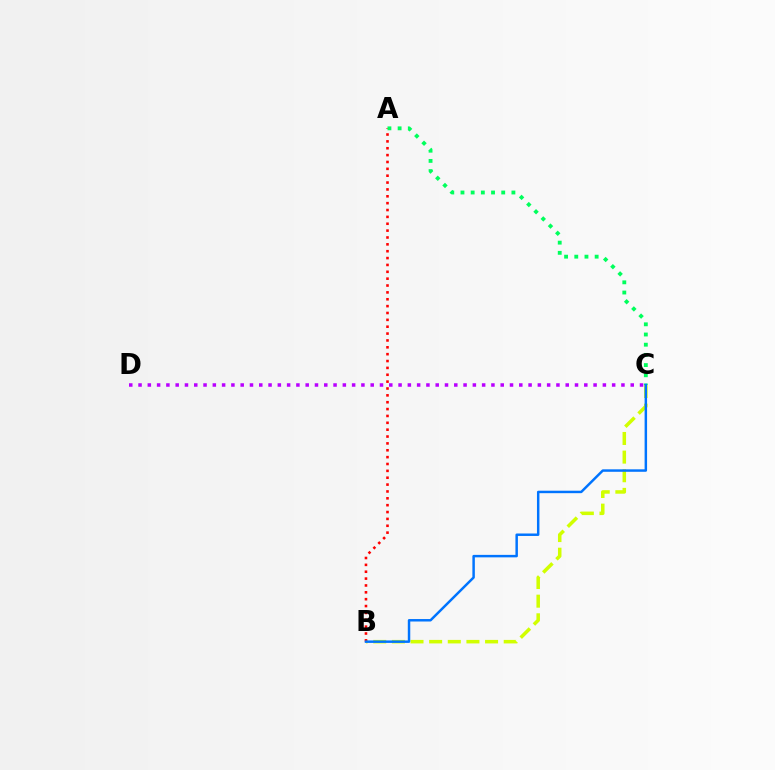{('B', 'C'): [{'color': '#d1ff00', 'line_style': 'dashed', 'thickness': 2.53}, {'color': '#0074ff', 'line_style': 'solid', 'thickness': 1.78}], ('A', 'B'): [{'color': '#ff0000', 'line_style': 'dotted', 'thickness': 1.86}], ('A', 'C'): [{'color': '#00ff5c', 'line_style': 'dotted', 'thickness': 2.77}], ('C', 'D'): [{'color': '#b900ff', 'line_style': 'dotted', 'thickness': 2.52}]}